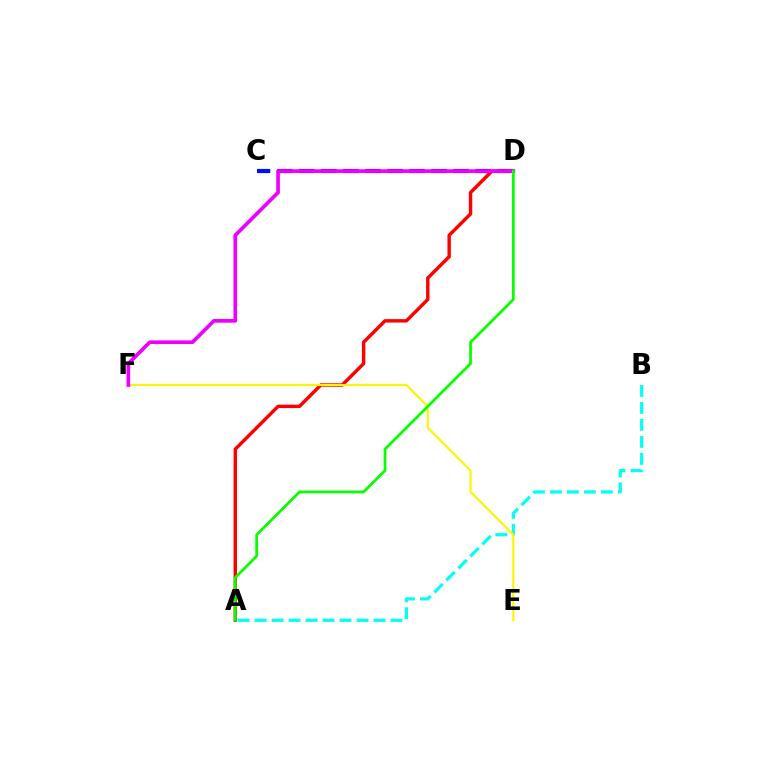{('C', 'D'): [{'color': '#0010ff', 'line_style': 'dashed', 'thickness': 3.0}], ('A', 'B'): [{'color': '#00fff6', 'line_style': 'dashed', 'thickness': 2.31}], ('A', 'D'): [{'color': '#ff0000', 'line_style': 'solid', 'thickness': 2.46}, {'color': '#08ff00', 'line_style': 'solid', 'thickness': 1.99}], ('E', 'F'): [{'color': '#fcf500', 'line_style': 'solid', 'thickness': 1.52}], ('D', 'F'): [{'color': '#ee00ff', 'line_style': 'solid', 'thickness': 2.65}]}